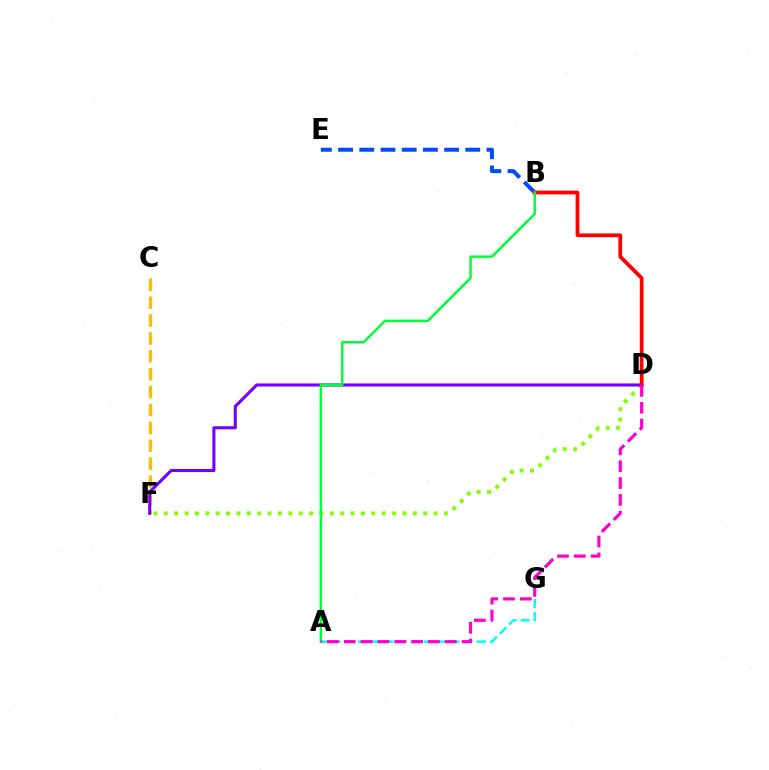{('C', 'F'): [{'color': '#ffbd00', 'line_style': 'dashed', 'thickness': 2.43}], ('A', 'G'): [{'color': '#00fff6', 'line_style': 'dashed', 'thickness': 1.79}], ('D', 'F'): [{'color': '#84ff00', 'line_style': 'dotted', 'thickness': 2.82}, {'color': '#7200ff', 'line_style': 'solid', 'thickness': 2.21}], ('B', 'E'): [{'color': '#004bff', 'line_style': 'dashed', 'thickness': 2.88}], ('B', 'D'): [{'color': '#ff0000', 'line_style': 'solid', 'thickness': 2.69}], ('A', 'B'): [{'color': '#00ff39', 'line_style': 'solid', 'thickness': 1.76}], ('A', 'D'): [{'color': '#ff00cf', 'line_style': 'dashed', 'thickness': 2.29}]}